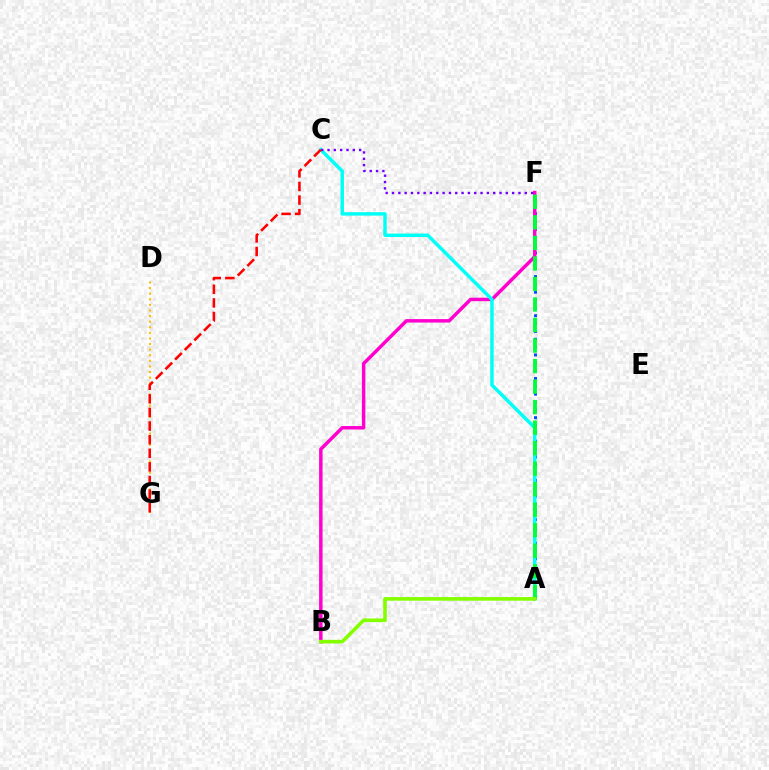{('A', 'F'): [{'color': '#004bff', 'line_style': 'dotted', 'thickness': 2.13}, {'color': '#00ff39', 'line_style': 'dashed', 'thickness': 2.79}], ('D', 'G'): [{'color': '#ffbd00', 'line_style': 'dotted', 'thickness': 1.52}], ('B', 'F'): [{'color': '#ff00cf', 'line_style': 'solid', 'thickness': 2.49}], ('A', 'C'): [{'color': '#00fff6', 'line_style': 'solid', 'thickness': 2.49}], ('C', 'F'): [{'color': '#7200ff', 'line_style': 'dotted', 'thickness': 1.72}], ('C', 'G'): [{'color': '#ff0000', 'line_style': 'dashed', 'thickness': 1.85}], ('A', 'B'): [{'color': '#84ff00', 'line_style': 'solid', 'thickness': 2.61}]}